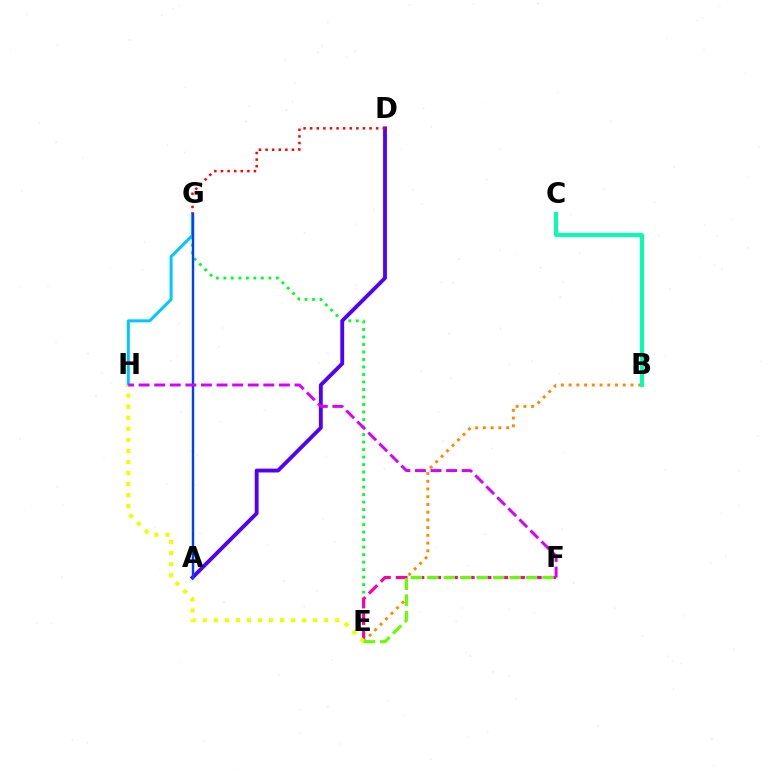{('E', 'G'): [{'color': '#00ff27', 'line_style': 'dotted', 'thickness': 2.04}], ('G', 'H'): [{'color': '#00c7ff', 'line_style': 'solid', 'thickness': 2.16}], ('E', 'F'): [{'color': '#ff00a0', 'line_style': 'dashed', 'thickness': 2.28}, {'color': '#66ff00', 'line_style': 'dashed', 'thickness': 2.23}], ('B', 'E'): [{'color': '#ff8800', 'line_style': 'dotted', 'thickness': 2.1}], ('A', 'D'): [{'color': '#4f00ff', 'line_style': 'solid', 'thickness': 2.76}], ('E', 'H'): [{'color': '#eeff00', 'line_style': 'dotted', 'thickness': 3.0}], ('A', 'G'): [{'color': '#003fff', 'line_style': 'solid', 'thickness': 1.74}], ('F', 'H'): [{'color': '#d600ff', 'line_style': 'dashed', 'thickness': 2.12}], ('D', 'G'): [{'color': '#ff0000', 'line_style': 'dotted', 'thickness': 1.79}], ('B', 'C'): [{'color': '#00ffaf', 'line_style': 'solid', 'thickness': 2.85}]}